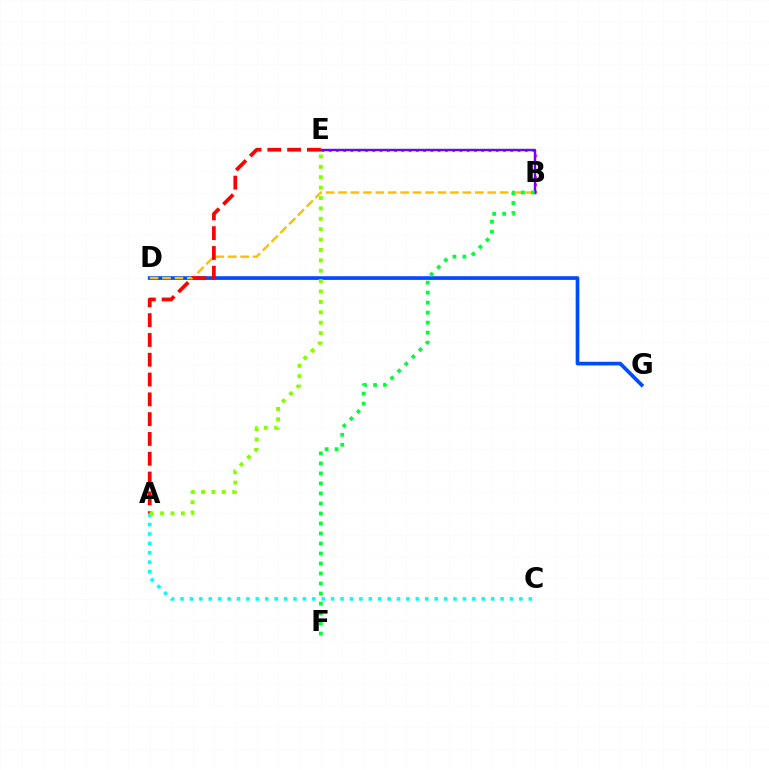{('B', 'E'): [{'color': '#ff00cf', 'line_style': 'dotted', 'thickness': 1.97}, {'color': '#7200ff', 'line_style': 'solid', 'thickness': 1.76}], ('D', 'G'): [{'color': '#004bff', 'line_style': 'solid', 'thickness': 2.66}], ('B', 'D'): [{'color': '#ffbd00', 'line_style': 'dashed', 'thickness': 1.69}], ('A', 'C'): [{'color': '#00fff6', 'line_style': 'dotted', 'thickness': 2.56}], ('B', 'F'): [{'color': '#00ff39', 'line_style': 'dotted', 'thickness': 2.72}], ('A', 'E'): [{'color': '#ff0000', 'line_style': 'dashed', 'thickness': 2.69}, {'color': '#84ff00', 'line_style': 'dotted', 'thickness': 2.82}]}